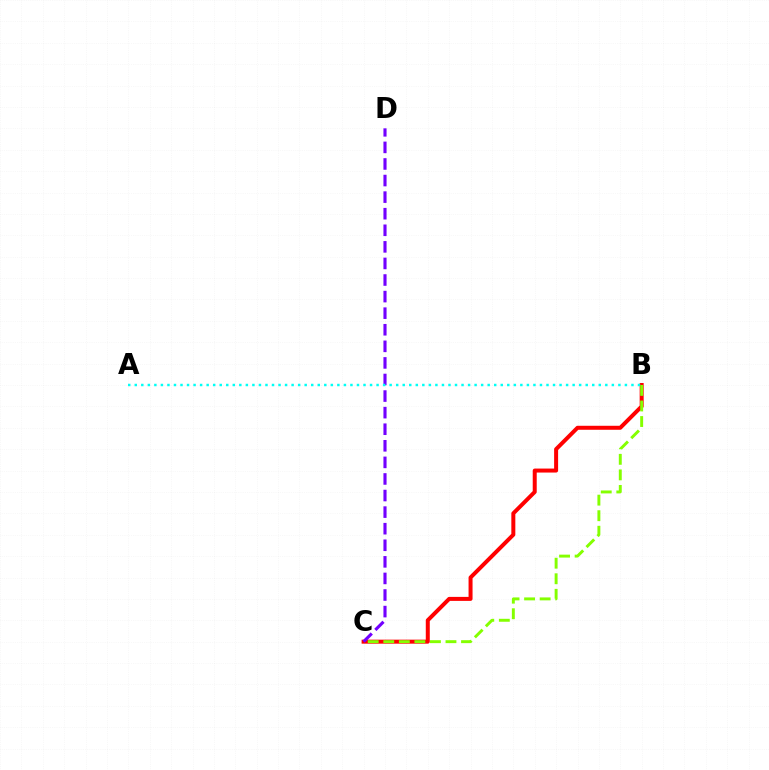{('B', 'C'): [{'color': '#ff0000', 'line_style': 'solid', 'thickness': 2.88}, {'color': '#84ff00', 'line_style': 'dashed', 'thickness': 2.11}], ('C', 'D'): [{'color': '#7200ff', 'line_style': 'dashed', 'thickness': 2.25}], ('A', 'B'): [{'color': '#00fff6', 'line_style': 'dotted', 'thickness': 1.78}]}